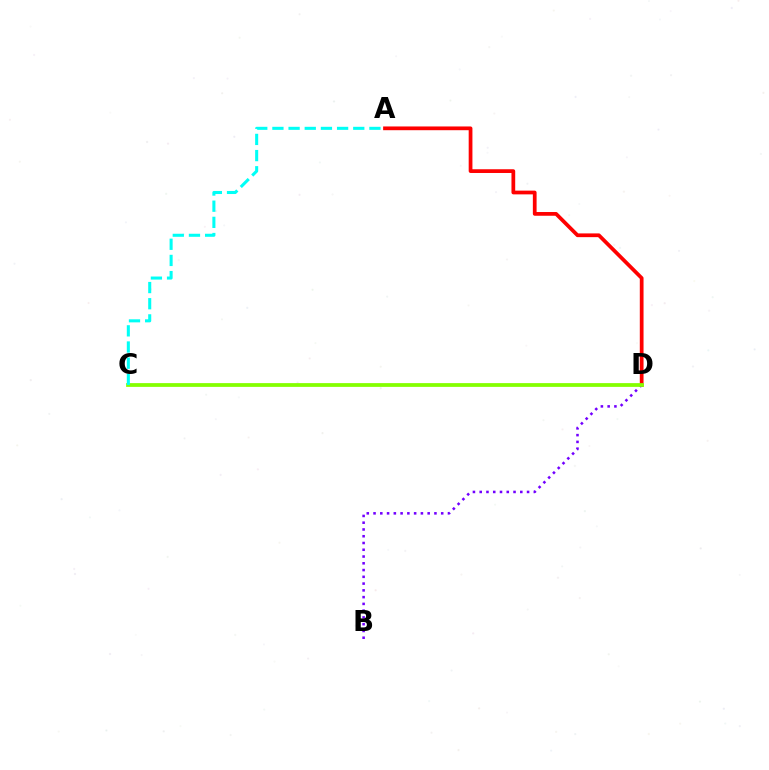{('A', 'D'): [{'color': '#ff0000', 'line_style': 'solid', 'thickness': 2.69}], ('B', 'D'): [{'color': '#7200ff', 'line_style': 'dotted', 'thickness': 1.84}], ('C', 'D'): [{'color': '#84ff00', 'line_style': 'solid', 'thickness': 2.71}], ('A', 'C'): [{'color': '#00fff6', 'line_style': 'dashed', 'thickness': 2.2}]}